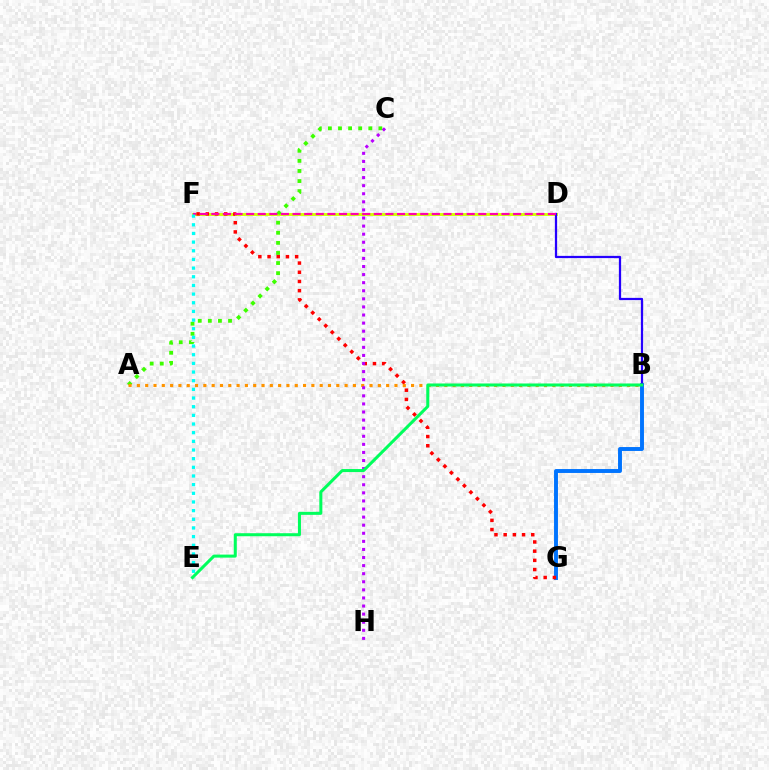{('D', 'F'): [{'color': '#d1ff00', 'line_style': 'solid', 'thickness': 2.07}, {'color': '#ff00ac', 'line_style': 'dashed', 'thickness': 1.58}], ('B', 'G'): [{'color': '#0074ff', 'line_style': 'solid', 'thickness': 2.82}], ('A', 'C'): [{'color': '#3dff00', 'line_style': 'dotted', 'thickness': 2.74}], ('F', 'G'): [{'color': '#ff0000', 'line_style': 'dotted', 'thickness': 2.5}], ('B', 'D'): [{'color': '#2500ff', 'line_style': 'solid', 'thickness': 1.62}], ('E', 'F'): [{'color': '#00fff6', 'line_style': 'dotted', 'thickness': 2.35}], ('A', 'B'): [{'color': '#ff9400', 'line_style': 'dotted', 'thickness': 2.26}], ('C', 'H'): [{'color': '#b900ff', 'line_style': 'dotted', 'thickness': 2.2}], ('B', 'E'): [{'color': '#00ff5c', 'line_style': 'solid', 'thickness': 2.18}]}